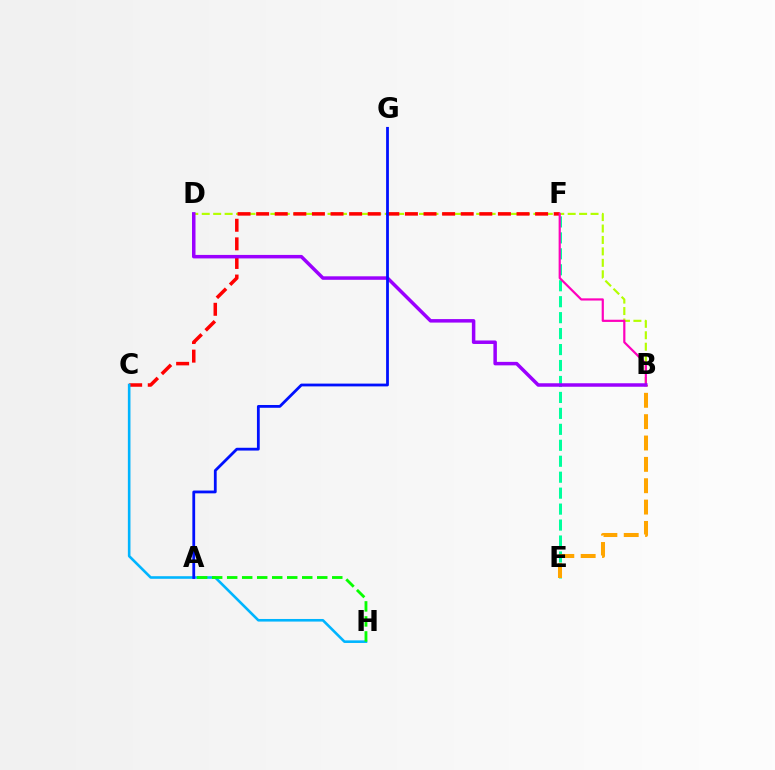{('E', 'F'): [{'color': '#00ff9d', 'line_style': 'dashed', 'thickness': 2.17}], ('B', 'E'): [{'color': '#ffa500', 'line_style': 'dashed', 'thickness': 2.9}], ('B', 'D'): [{'color': '#b3ff00', 'line_style': 'dashed', 'thickness': 1.55}, {'color': '#9b00ff', 'line_style': 'solid', 'thickness': 2.51}], ('C', 'F'): [{'color': '#ff0000', 'line_style': 'dashed', 'thickness': 2.53}], ('B', 'F'): [{'color': '#ff00bd', 'line_style': 'solid', 'thickness': 1.58}], ('C', 'H'): [{'color': '#00b5ff', 'line_style': 'solid', 'thickness': 1.87}], ('A', 'H'): [{'color': '#08ff00', 'line_style': 'dashed', 'thickness': 2.04}], ('A', 'G'): [{'color': '#0010ff', 'line_style': 'solid', 'thickness': 2.01}]}